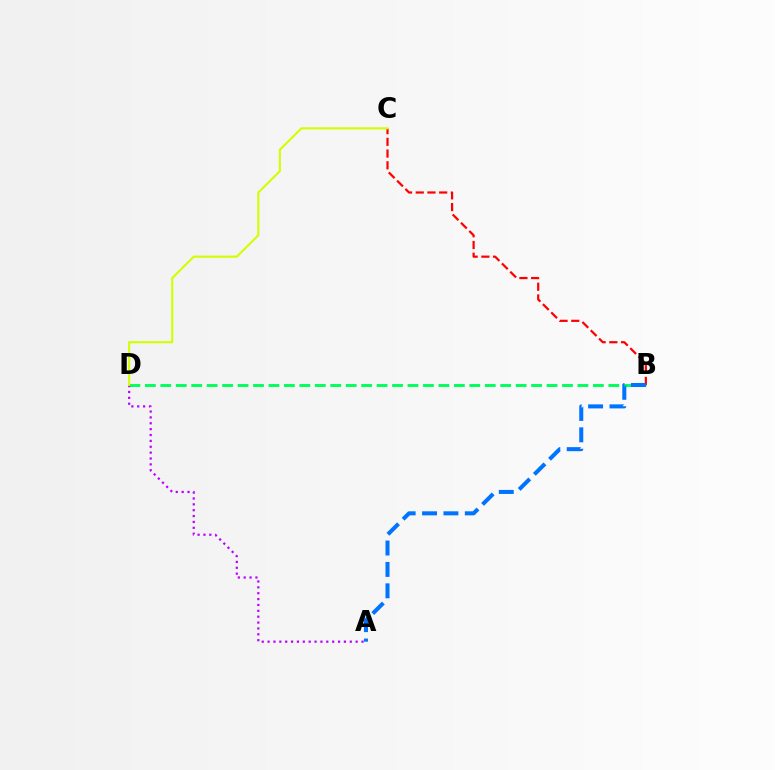{('B', 'D'): [{'color': '#00ff5c', 'line_style': 'dashed', 'thickness': 2.1}], ('B', 'C'): [{'color': '#ff0000', 'line_style': 'dashed', 'thickness': 1.59}], ('A', 'D'): [{'color': '#b900ff', 'line_style': 'dotted', 'thickness': 1.6}], ('A', 'B'): [{'color': '#0074ff', 'line_style': 'dashed', 'thickness': 2.91}], ('C', 'D'): [{'color': '#d1ff00', 'line_style': 'solid', 'thickness': 1.51}]}